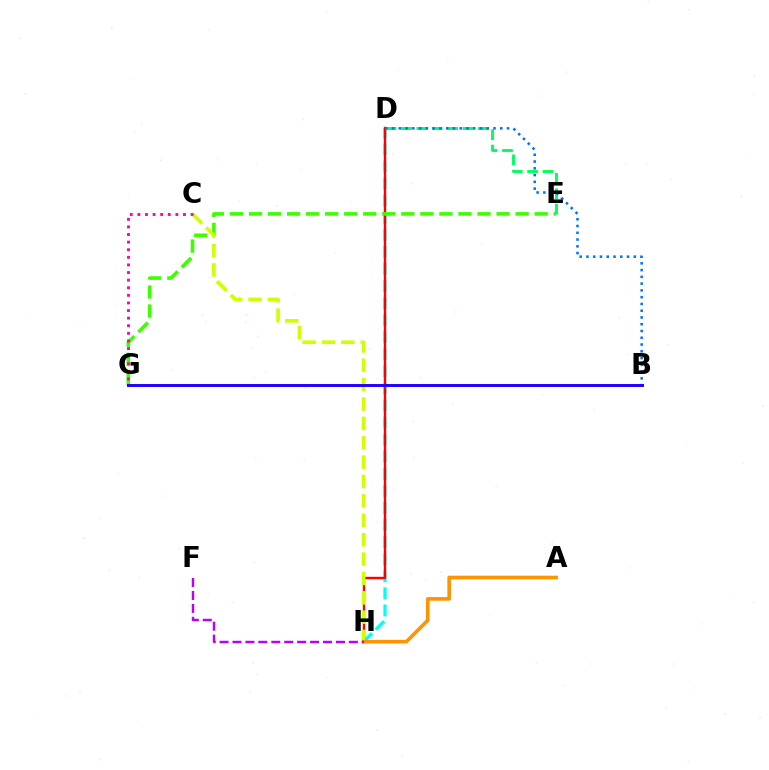{('D', 'H'): [{'color': '#00fff6', 'line_style': 'dashed', 'thickness': 2.32}, {'color': '#ff0000', 'line_style': 'solid', 'thickness': 1.72}], ('E', 'G'): [{'color': '#3dff00', 'line_style': 'dashed', 'thickness': 2.59}], ('C', 'H'): [{'color': '#d1ff00', 'line_style': 'dashed', 'thickness': 2.63}], ('C', 'G'): [{'color': '#ff00ac', 'line_style': 'dotted', 'thickness': 2.06}], ('D', 'E'): [{'color': '#00ff5c', 'line_style': 'dashed', 'thickness': 2.09}], ('B', 'D'): [{'color': '#0074ff', 'line_style': 'dotted', 'thickness': 1.84}], ('A', 'H'): [{'color': '#ff9400', 'line_style': 'solid', 'thickness': 2.6}], ('F', 'H'): [{'color': '#b900ff', 'line_style': 'dashed', 'thickness': 1.76}], ('B', 'G'): [{'color': '#2500ff', 'line_style': 'solid', 'thickness': 2.12}]}